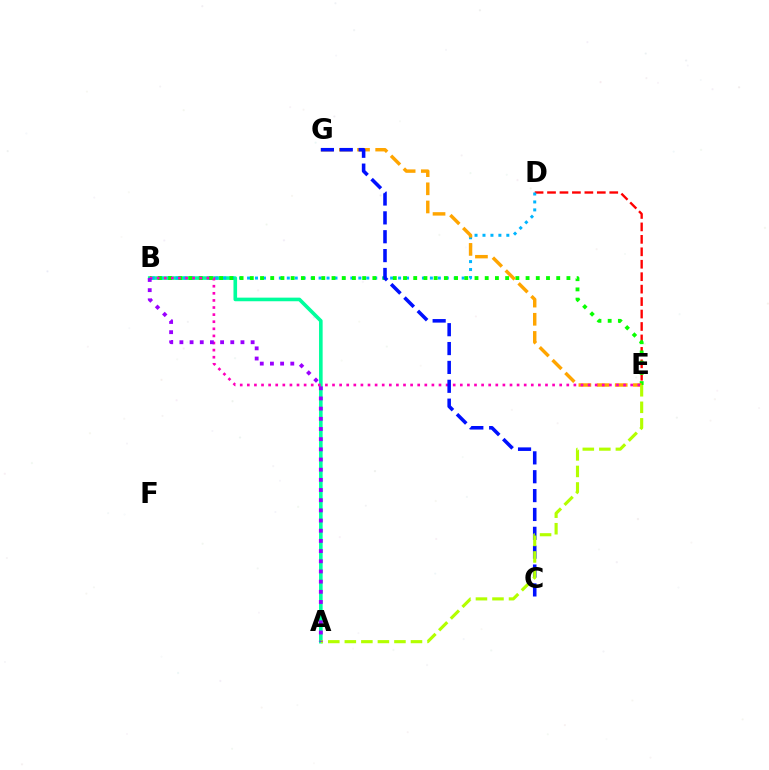{('D', 'E'): [{'color': '#ff0000', 'line_style': 'dashed', 'thickness': 1.69}], ('A', 'B'): [{'color': '#00ff9d', 'line_style': 'solid', 'thickness': 2.6}, {'color': '#9b00ff', 'line_style': 'dotted', 'thickness': 2.76}], ('B', 'D'): [{'color': '#00b5ff', 'line_style': 'dotted', 'thickness': 2.16}], ('B', 'E'): [{'color': '#08ff00', 'line_style': 'dotted', 'thickness': 2.78}, {'color': '#ff00bd', 'line_style': 'dotted', 'thickness': 1.93}], ('E', 'G'): [{'color': '#ffa500', 'line_style': 'dashed', 'thickness': 2.47}], ('C', 'G'): [{'color': '#0010ff', 'line_style': 'dashed', 'thickness': 2.56}], ('A', 'E'): [{'color': '#b3ff00', 'line_style': 'dashed', 'thickness': 2.25}]}